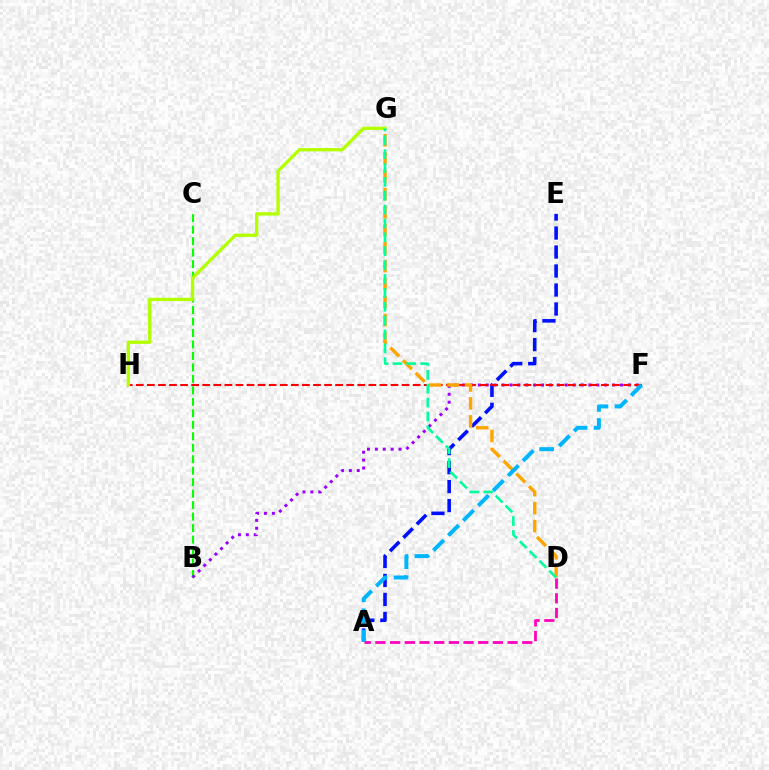{('B', 'C'): [{'color': '#08ff00', 'line_style': 'dashed', 'thickness': 1.56}], ('A', 'E'): [{'color': '#0010ff', 'line_style': 'dashed', 'thickness': 2.58}], ('B', 'F'): [{'color': '#9b00ff', 'line_style': 'dotted', 'thickness': 2.15}], ('F', 'H'): [{'color': '#ff0000', 'line_style': 'dashed', 'thickness': 1.5}], ('D', 'G'): [{'color': '#ffa500', 'line_style': 'dashed', 'thickness': 2.44}, {'color': '#00ff9d', 'line_style': 'dashed', 'thickness': 1.88}], ('G', 'H'): [{'color': '#b3ff00', 'line_style': 'solid', 'thickness': 2.4}], ('A', 'D'): [{'color': '#ff00bd', 'line_style': 'dashed', 'thickness': 1.99}], ('A', 'F'): [{'color': '#00b5ff', 'line_style': 'dashed', 'thickness': 2.87}]}